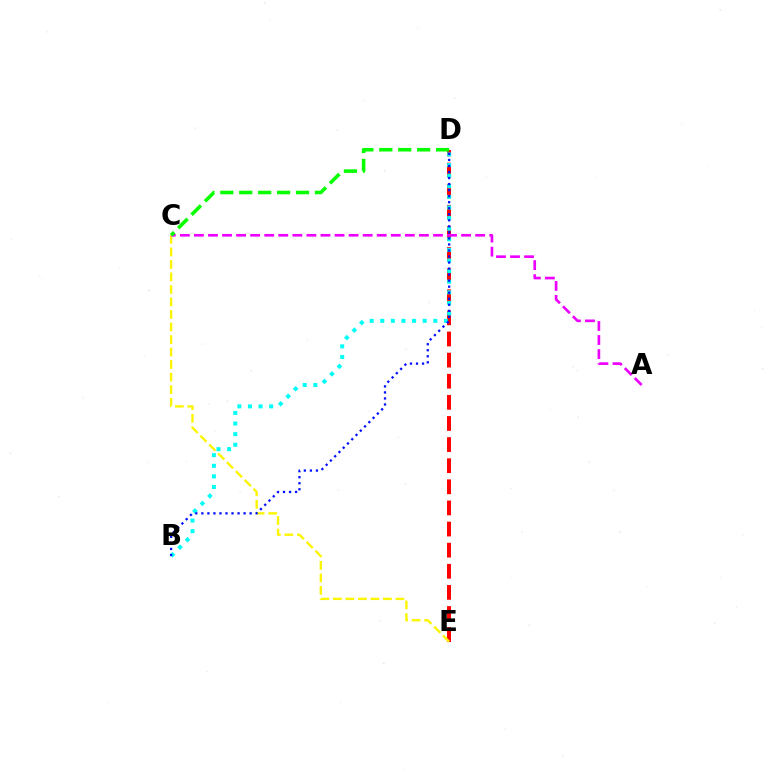{('D', 'E'): [{'color': '#ff0000', 'line_style': 'dashed', 'thickness': 2.87}], ('C', 'E'): [{'color': '#fcf500', 'line_style': 'dashed', 'thickness': 1.7}], ('B', 'D'): [{'color': '#00fff6', 'line_style': 'dotted', 'thickness': 2.88}, {'color': '#0010ff', 'line_style': 'dotted', 'thickness': 1.64}], ('A', 'C'): [{'color': '#ee00ff', 'line_style': 'dashed', 'thickness': 1.91}], ('C', 'D'): [{'color': '#08ff00', 'line_style': 'dashed', 'thickness': 2.57}]}